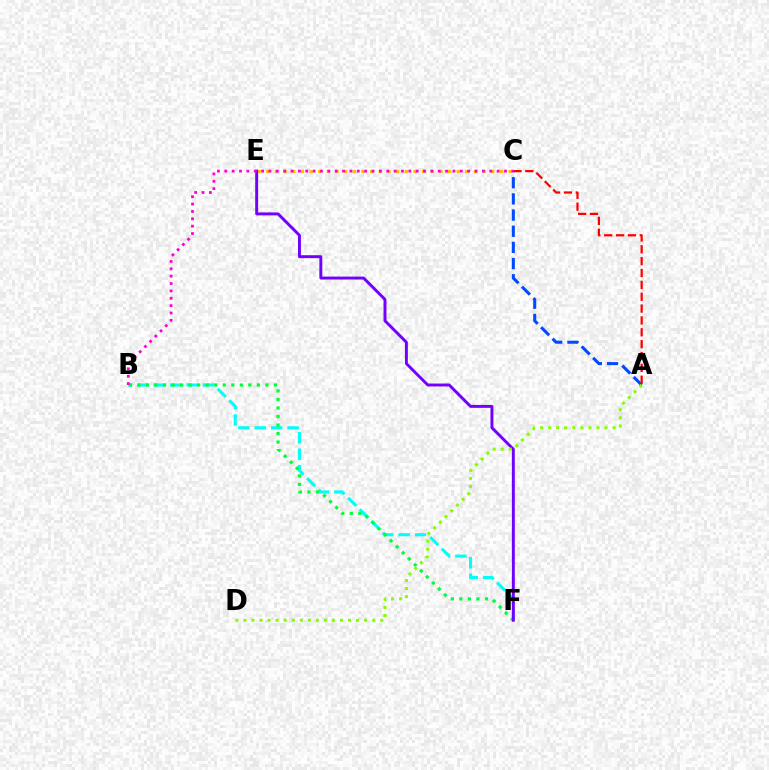{('C', 'E'): [{'color': '#ffbd00', 'line_style': 'dotted', 'thickness': 2.35}], ('B', 'F'): [{'color': '#00fff6', 'line_style': 'dashed', 'thickness': 2.23}, {'color': '#00ff39', 'line_style': 'dotted', 'thickness': 2.32}], ('A', 'C'): [{'color': '#004bff', 'line_style': 'dashed', 'thickness': 2.2}, {'color': '#ff0000', 'line_style': 'dashed', 'thickness': 1.61}], ('E', 'F'): [{'color': '#7200ff', 'line_style': 'solid', 'thickness': 2.11}], ('B', 'C'): [{'color': '#ff00cf', 'line_style': 'dotted', 'thickness': 2.0}], ('A', 'D'): [{'color': '#84ff00', 'line_style': 'dotted', 'thickness': 2.19}]}